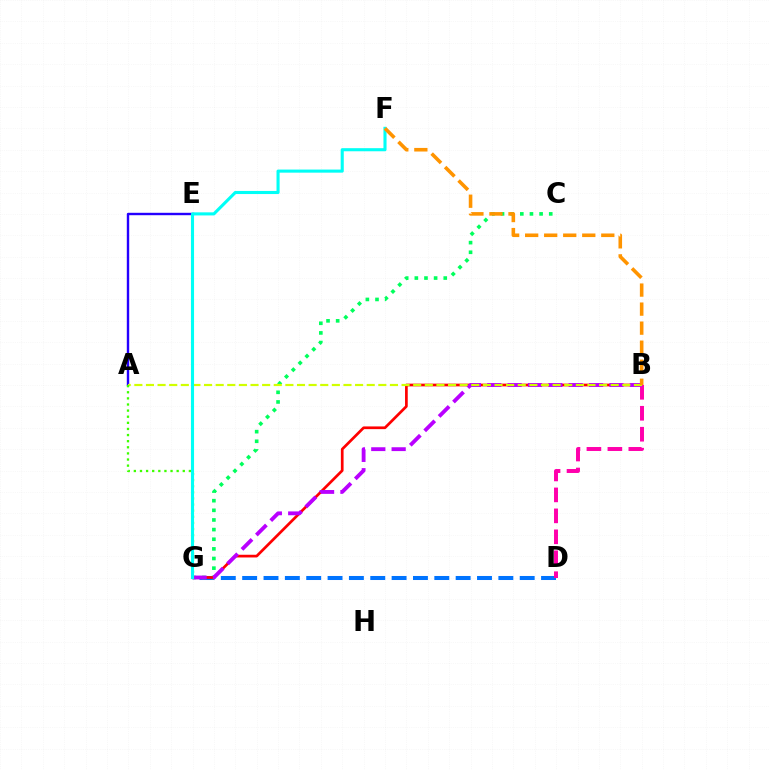{('D', 'G'): [{'color': '#0074ff', 'line_style': 'dashed', 'thickness': 2.9}], ('C', 'G'): [{'color': '#00ff5c', 'line_style': 'dotted', 'thickness': 2.62}], ('B', 'G'): [{'color': '#ff0000', 'line_style': 'solid', 'thickness': 1.95}, {'color': '#b900ff', 'line_style': 'dashed', 'thickness': 2.77}], ('B', 'D'): [{'color': '#ff00ac', 'line_style': 'dashed', 'thickness': 2.85}], ('A', 'E'): [{'color': '#2500ff', 'line_style': 'solid', 'thickness': 1.73}], ('A', 'B'): [{'color': '#d1ff00', 'line_style': 'dashed', 'thickness': 1.58}], ('A', 'G'): [{'color': '#3dff00', 'line_style': 'dotted', 'thickness': 1.66}], ('F', 'G'): [{'color': '#00fff6', 'line_style': 'solid', 'thickness': 2.23}], ('B', 'F'): [{'color': '#ff9400', 'line_style': 'dashed', 'thickness': 2.59}]}